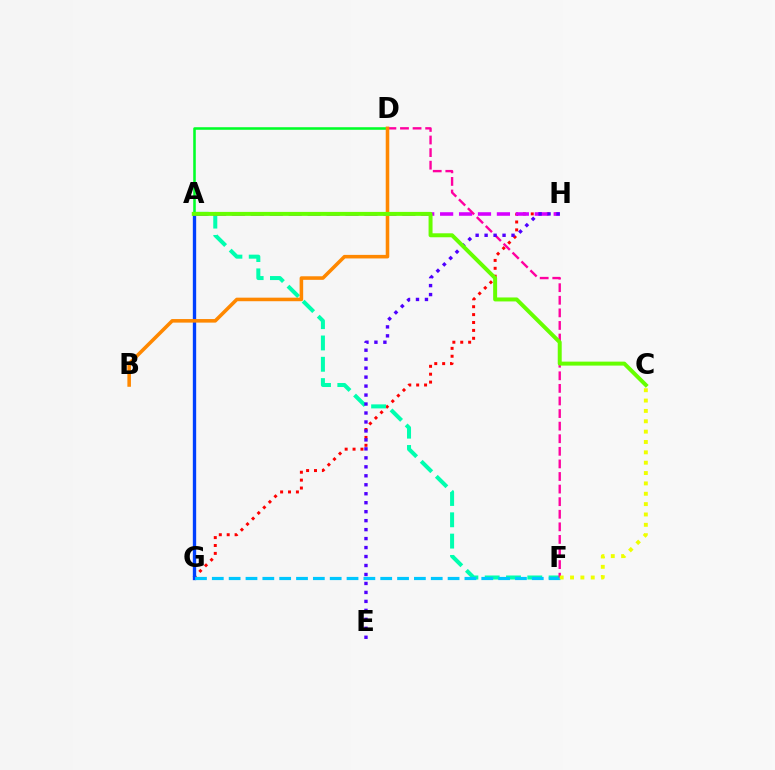{('G', 'H'): [{'color': '#ff0000', 'line_style': 'dotted', 'thickness': 2.15}], ('A', 'F'): [{'color': '#00ffaf', 'line_style': 'dashed', 'thickness': 2.89}], ('A', 'D'): [{'color': '#00ff27', 'line_style': 'solid', 'thickness': 1.85}], ('A', 'G'): [{'color': '#003fff', 'line_style': 'solid', 'thickness': 2.41}], ('A', 'H'): [{'color': '#d600ff', 'line_style': 'dashed', 'thickness': 2.57}], ('F', 'G'): [{'color': '#00c7ff', 'line_style': 'dashed', 'thickness': 2.29}], ('D', 'F'): [{'color': '#ff00a0', 'line_style': 'dashed', 'thickness': 1.71}], ('E', 'H'): [{'color': '#4f00ff', 'line_style': 'dotted', 'thickness': 2.44}], ('B', 'D'): [{'color': '#ff8800', 'line_style': 'solid', 'thickness': 2.56}], ('A', 'C'): [{'color': '#66ff00', 'line_style': 'solid', 'thickness': 2.86}], ('C', 'F'): [{'color': '#eeff00', 'line_style': 'dotted', 'thickness': 2.81}]}